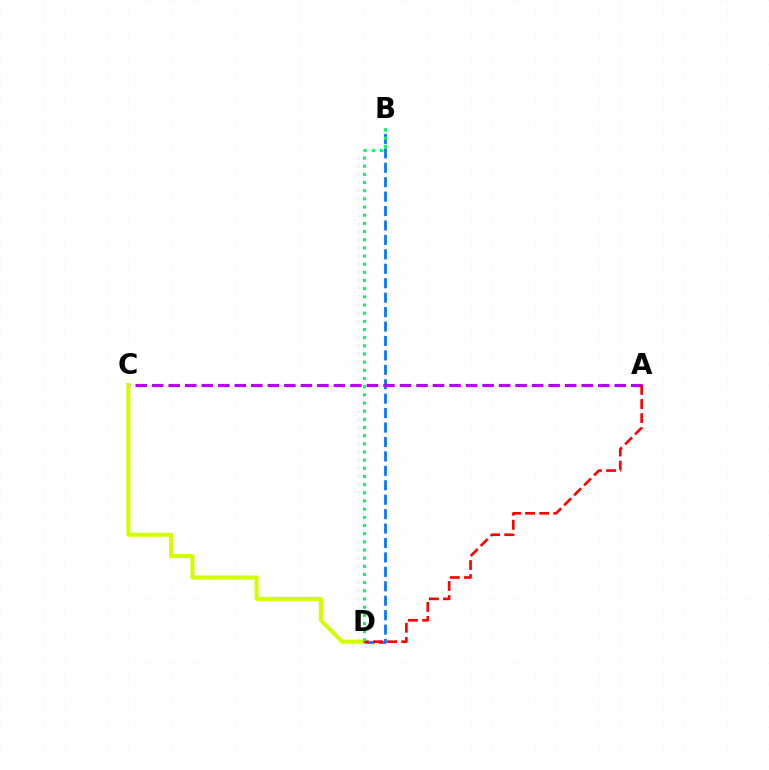{('B', 'D'): [{'color': '#0074ff', 'line_style': 'dashed', 'thickness': 1.96}, {'color': '#00ff5c', 'line_style': 'dotted', 'thickness': 2.22}], ('A', 'C'): [{'color': '#b900ff', 'line_style': 'dashed', 'thickness': 2.24}], ('C', 'D'): [{'color': '#d1ff00', 'line_style': 'solid', 'thickness': 2.94}], ('A', 'D'): [{'color': '#ff0000', 'line_style': 'dashed', 'thickness': 1.92}]}